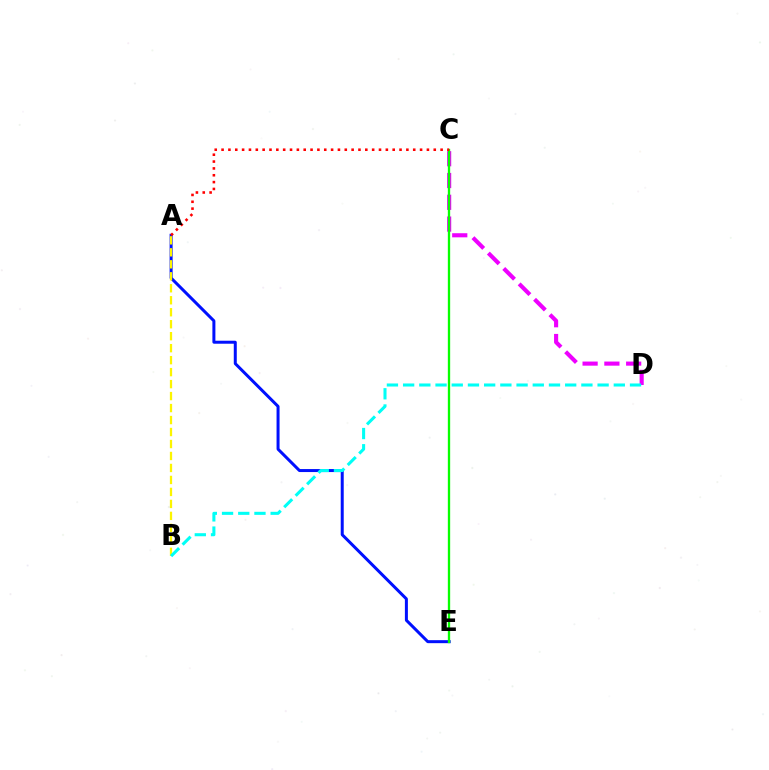{('A', 'E'): [{'color': '#0010ff', 'line_style': 'solid', 'thickness': 2.16}], ('C', 'D'): [{'color': '#ee00ff', 'line_style': 'dashed', 'thickness': 2.96}], ('A', 'B'): [{'color': '#fcf500', 'line_style': 'dashed', 'thickness': 1.63}], ('B', 'D'): [{'color': '#00fff6', 'line_style': 'dashed', 'thickness': 2.2}], ('C', 'E'): [{'color': '#08ff00', 'line_style': 'solid', 'thickness': 1.68}], ('A', 'C'): [{'color': '#ff0000', 'line_style': 'dotted', 'thickness': 1.86}]}